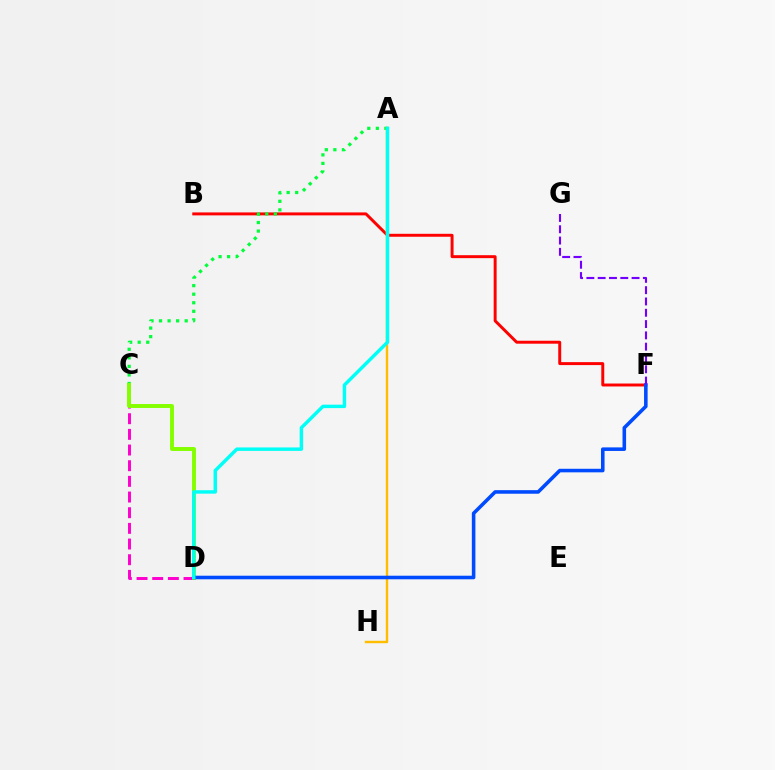{('B', 'F'): [{'color': '#ff0000', 'line_style': 'solid', 'thickness': 2.13}], ('A', 'C'): [{'color': '#00ff39', 'line_style': 'dotted', 'thickness': 2.32}], ('C', 'D'): [{'color': '#ff00cf', 'line_style': 'dashed', 'thickness': 2.13}, {'color': '#84ff00', 'line_style': 'solid', 'thickness': 2.84}], ('A', 'H'): [{'color': '#ffbd00', 'line_style': 'solid', 'thickness': 1.74}], ('D', 'F'): [{'color': '#004bff', 'line_style': 'solid', 'thickness': 2.57}], ('A', 'D'): [{'color': '#00fff6', 'line_style': 'solid', 'thickness': 2.48}], ('F', 'G'): [{'color': '#7200ff', 'line_style': 'dashed', 'thickness': 1.54}]}